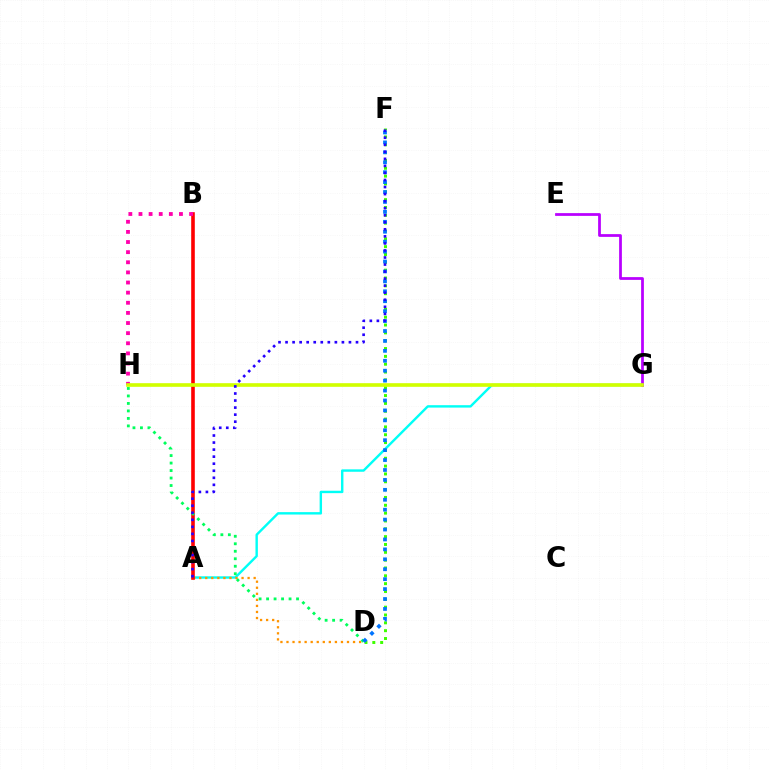{('A', 'G'): [{'color': '#00fff6', 'line_style': 'solid', 'thickness': 1.73}], ('A', 'D'): [{'color': '#ff9400', 'line_style': 'dotted', 'thickness': 1.64}], ('E', 'G'): [{'color': '#b900ff', 'line_style': 'solid', 'thickness': 1.98}], ('D', 'F'): [{'color': '#3dff00', 'line_style': 'dotted', 'thickness': 2.13}, {'color': '#0074ff', 'line_style': 'dotted', 'thickness': 2.7}], ('A', 'B'): [{'color': '#ff0000', 'line_style': 'solid', 'thickness': 2.6}], ('D', 'H'): [{'color': '#00ff5c', 'line_style': 'dotted', 'thickness': 2.03}], ('B', 'H'): [{'color': '#ff00ac', 'line_style': 'dotted', 'thickness': 2.75}], ('G', 'H'): [{'color': '#d1ff00', 'line_style': 'solid', 'thickness': 2.62}], ('A', 'F'): [{'color': '#2500ff', 'line_style': 'dotted', 'thickness': 1.91}]}